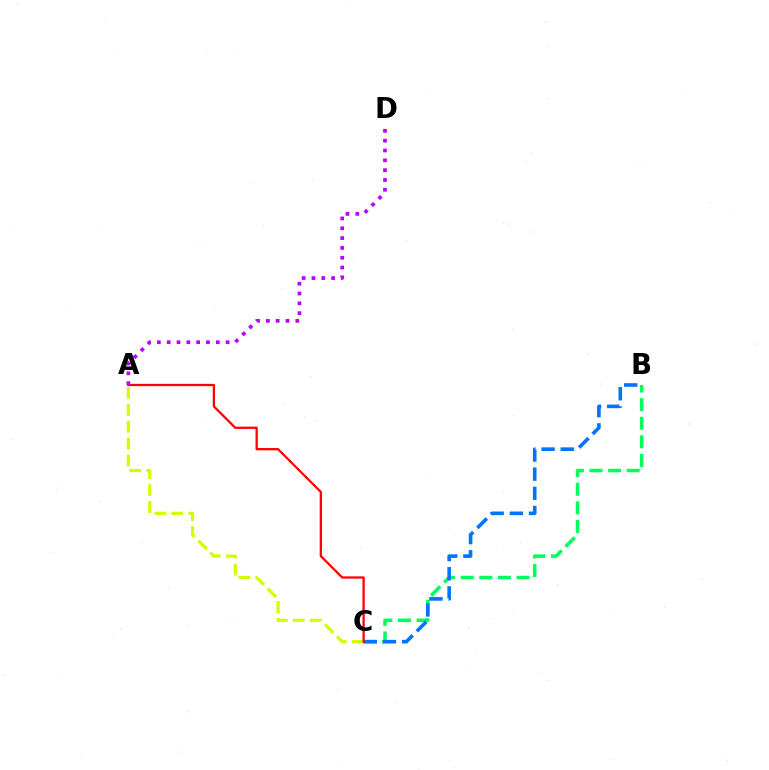{('B', 'C'): [{'color': '#00ff5c', 'line_style': 'dashed', 'thickness': 2.53}, {'color': '#0074ff', 'line_style': 'dashed', 'thickness': 2.61}], ('A', 'C'): [{'color': '#d1ff00', 'line_style': 'dashed', 'thickness': 2.3}, {'color': '#ff0000', 'line_style': 'solid', 'thickness': 1.64}], ('A', 'D'): [{'color': '#b900ff', 'line_style': 'dotted', 'thickness': 2.67}]}